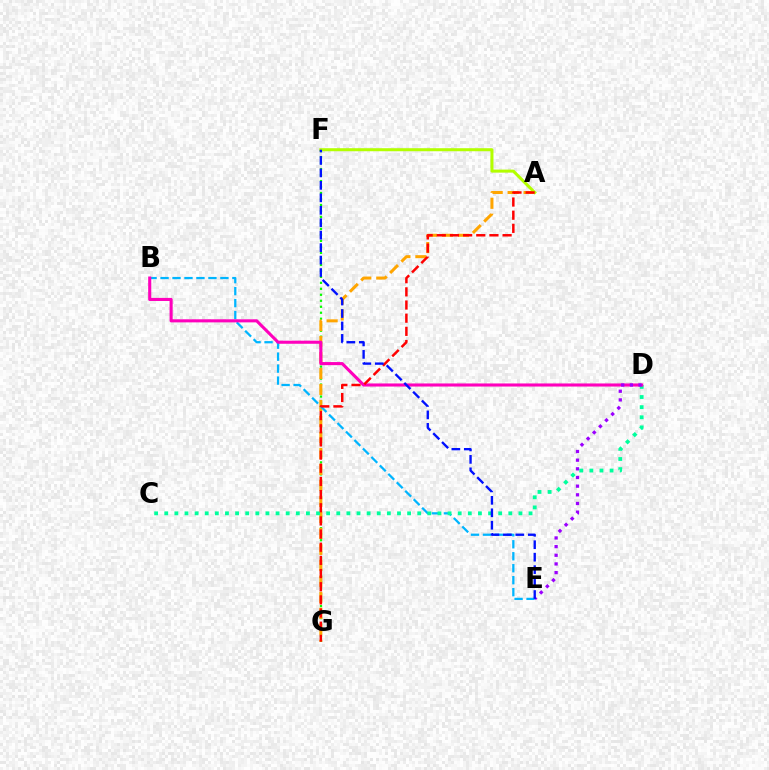{('F', 'G'): [{'color': '#08ff00', 'line_style': 'dotted', 'thickness': 1.63}], ('A', 'G'): [{'color': '#ffa500', 'line_style': 'dashed', 'thickness': 2.17}, {'color': '#ff0000', 'line_style': 'dashed', 'thickness': 1.79}], ('B', 'E'): [{'color': '#00b5ff', 'line_style': 'dashed', 'thickness': 1.63}], ('A', 'F'): [{'color': '#b3ff00', 'line_style': 'solid', 'thickness': 2.18}], ('C', 'D'): [{'color': '#00ff9d', 'line_style': 'dotted', 'thickness': 2.75}], ('B', 'D'): [{'color': '#ff00bd', 'line_style': 'solid', 'thickness': 2.22}], ('D', 'E'): [{'color': '#9b00ff', 'line_style': 'dotted', 'thickness': 2.35}], ('E', 'F'): [{'color': '#0010ff', 'line_style': 'dashed', 'thickness': 1.69}]}